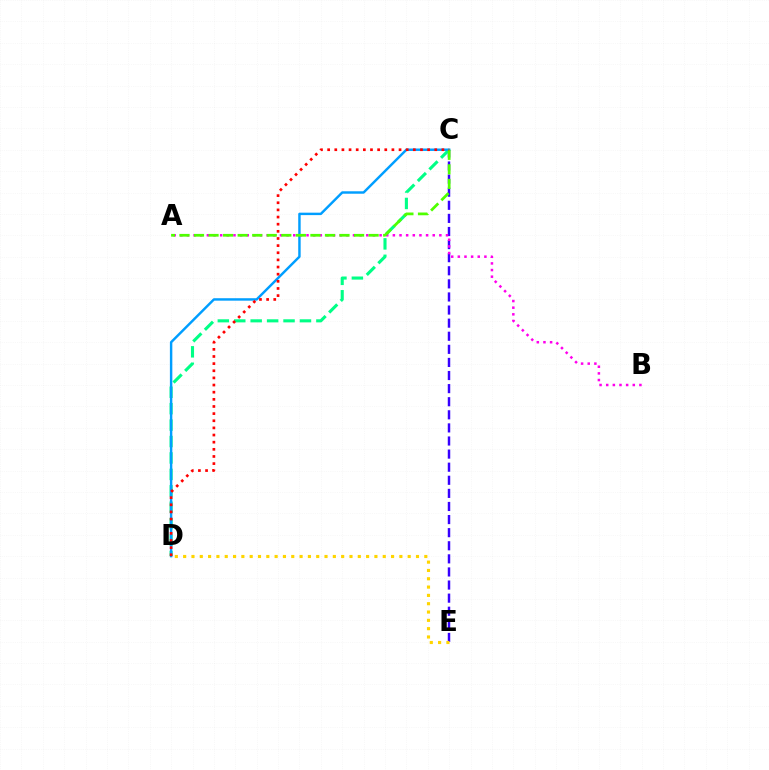{('C', 'E'): [{'color': '#3700ff', 'line_style': 'dashed', 'thickness': 1.78}], ('C', 'D'): [{'color': '#00ff86', 'line_style': 'dashed', 'thickness': 2.23}, {'color': '#009eff', 'line_style': 'solid', 'thickness': 1.76}, {'color': '#ff0000', 'line_style': 'dotted', 'thickness': 1.94}], ('D', 'E'): [{'color': '#ffd500', 'line_style': 'dotted', 'thickness': 2.26}], ('A', 'B'): [{'color': '#ff00ed', 'line_style': 'dotted', 'thickness': 1.8}], ('A', 'C'): [{'color': '#4fff00', 'line_style': 'dashed', 'thickness': 1.98}]}